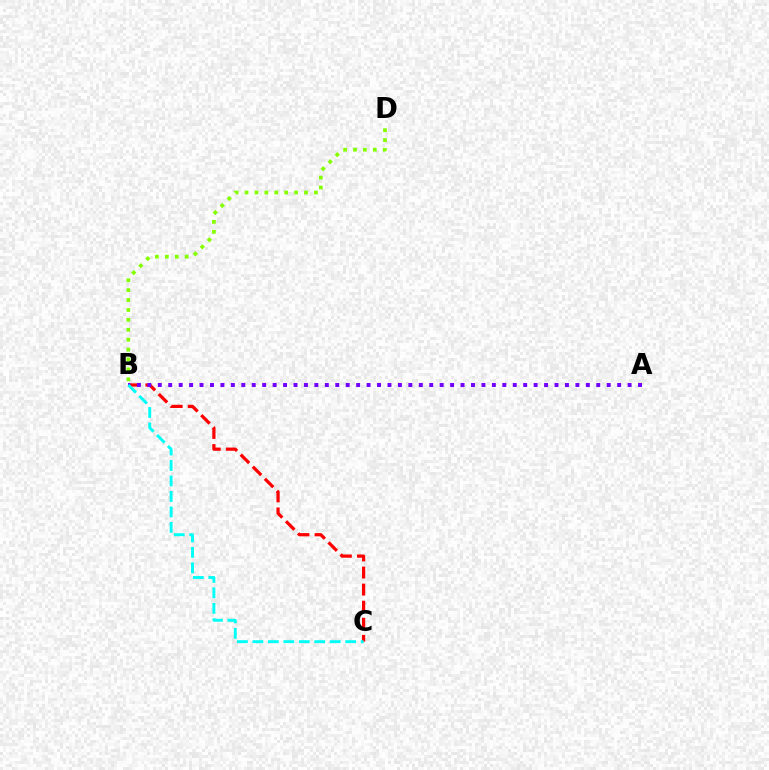{('B', 'C'): [{'color': '#ff0000', 'line_style': 'dashed', 'thickness': 2.32}, {'color': '#00fff6', 'line_style': 'dashed', 'thickness': 2.1}], ('A', 'B'): [{'color': '#7200ff', 'line_style': 'dotted', 'thickness': 2.84}], ('B', 'D'): [{'color': '#84ff00', 'line_style': 'dotted', 'thickness': 2.69}]}